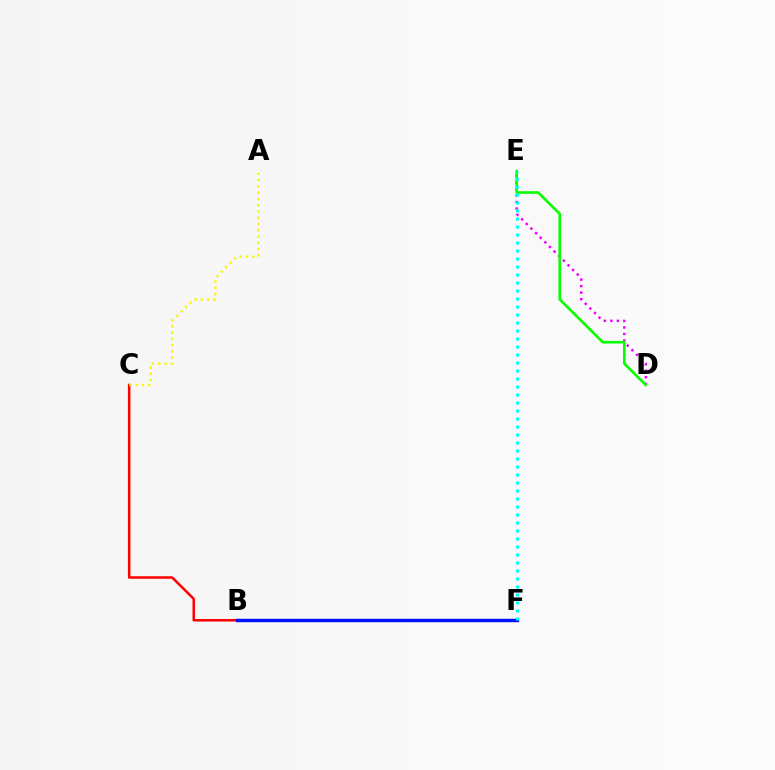{('D', 'E'): [{'color': '#ee00ff', 'line_style': 'dotted', 'thickness': 1.77}, {'color': '#08ff00', 'line_style': 'solid', 'thickness': 1.9}], ('B', 'C'): [{'color': '#ff0000', 'line_style': 'solid', 'thickness': 1.81}], ('B', 'F'): [{'color': '#0010ff', 'line_style': 'solid', 'thickness': 2.46}], ('A', 'C'): [{'color': '#fcf500', 'line_style': 'dotted', 'thickness': 1.71}], ('E', 'F'): [{'color': '#00fff6', 'line_style': 'dotted', 'thickness': 2.17}]}